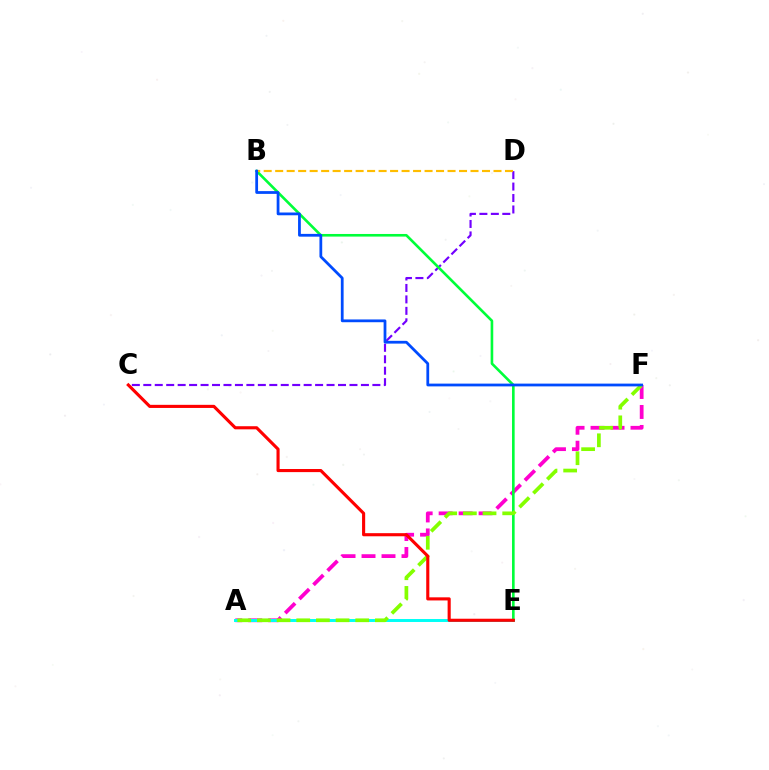{('A', 'F'): [{'color': '#ff00cf', 'line_style': 'dashed', 'thickness': 2.71}, {'color': '#84ff00', 'line_style': 'dashed', 'thickness': 2.67}], ('C', 'D'): [{'color': '#7200ff', 'line_style': 'dashed', 'thickness': 1.56}], ('A', 'E'): [{'color': '#00fff6', 'line_style': 'solid', 'thickness': 2.13}], ('B', 'E'): [{'color': '#00ff39', 'line_style': 'solid', 'thickness': 1.89}], ('B', 'D'): [{'color': '#ffbd00', 'line_style': 'dashed', 'thickness': 1.56}], ('B', 'F'): [{'color': '#004bff', 'line_style': 'solid', 'thickness': 2.0}], ('C', 'E'): [{'color': '#ff0000', 'line_style': 'solid', 'thickness': 2.24}]}